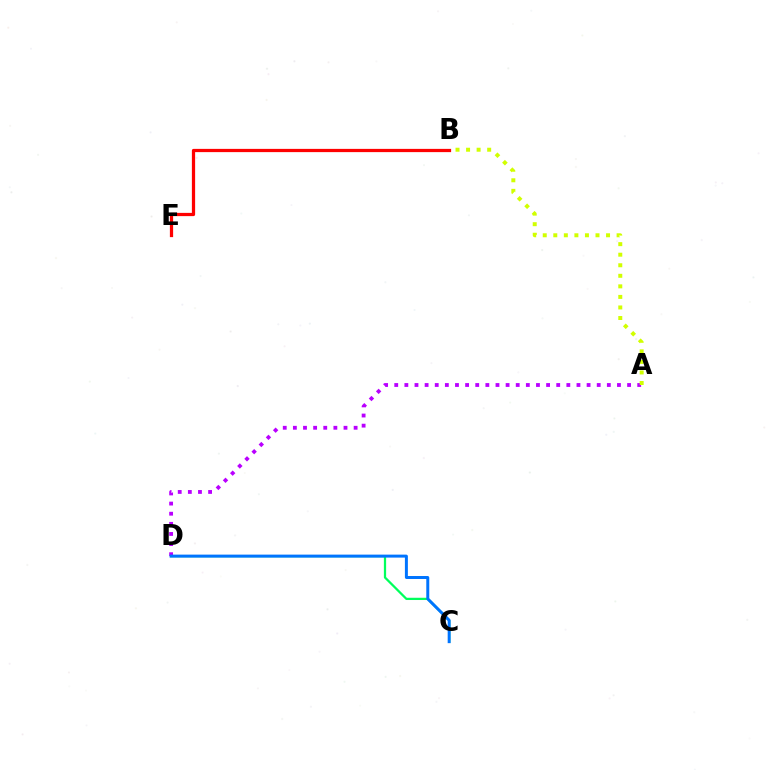{('C', 'D'): [{'color': '#00ff5c', 'line_style': 'solid', 'thickness': 1.62}, {'color': '#0074ff', 'line_style': 'solid', 'thickness': 2.14}], ('A', 'D'): [{'color': '#b900ff', 'line_style': 'dotted', 'thickness': 2.75}], ('B', 'E'): [{'color': '#ff0000', 'line_style': 'solid', 'thickness': 2.33}], ('A', 'B'): [{'color': '#d1ff00', 'line_style': 'dotted', 'thickness': 2.87}]}